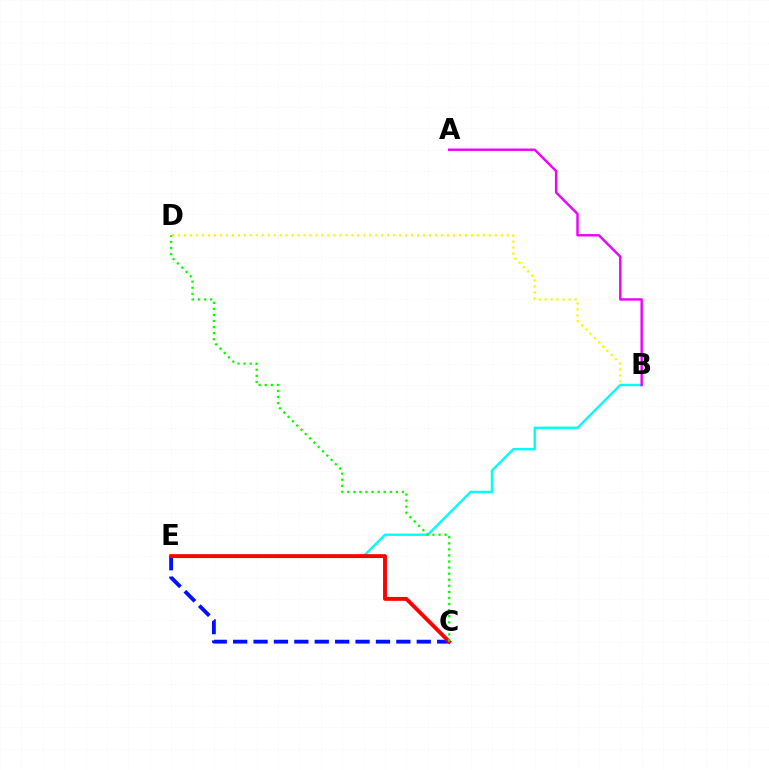{('C', 'E'): [{'color': '#0010ff', 'line_style': 'dashed', 'thickness': 2.77}, {'color': '#ff0000', 'line_style': 'solid', 'thickness': 2.8}], ('B', 'D'): [{'color': '#fcf500', 'line_style': 'dotted', 'thickness': 1.62}], ('B', 'E'): [{'color': '#00fff6', 'line_style': 'solid', 'thickness': 1.72}], ('A', 'B'): [{'color': '#ee00ff', 'line_style': 'solid', 'thickness': 1.74}], ('C', 'D'): [{'color': '#08ff00', 'line_style': 'dotted', 'thickness': 1.65}]}